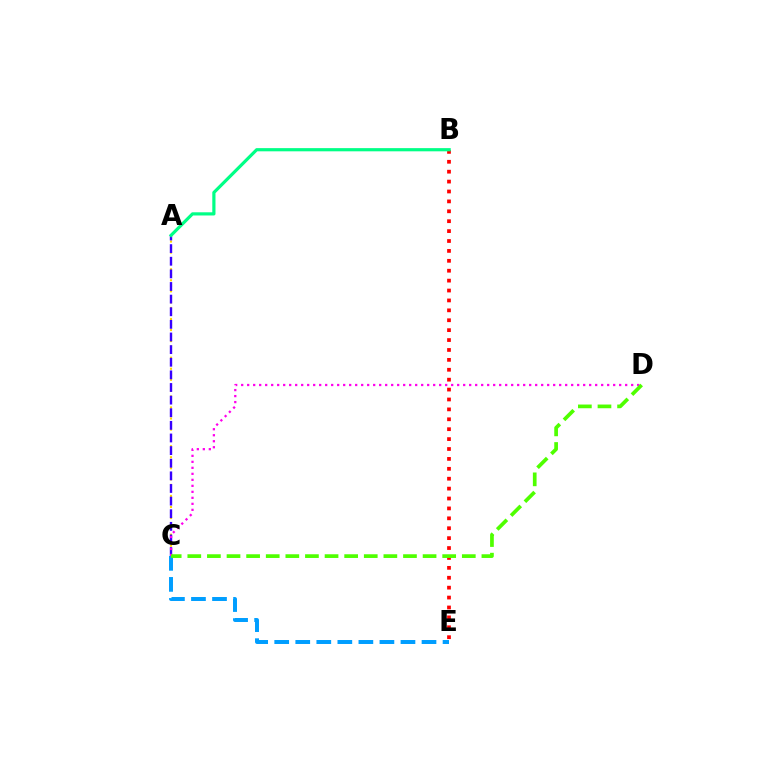{('A', 'C'): [{'color': '#ffd500', 'line_style': 'dotted', 'thickness': 1.5}, {'color': '#3700ff', 'line_style': 'dashed', 'thickness': 1.71}], ('C', 'D'): [{'color': '#ff00ed', 'line_style': 'dotted', 'thickness': 1.63}, {'color': '#4fff00', 'line_style': 'dashed', 'thickness': 2.66}], ('B', 'E'): [{'color': '#ff0000', 'line_style': 'dotted', 'thickness': 2.69}], ('A', 'B'): [{'color': '#00ff86', 'line_style': 'solid', 'thickness': 2.3}], ('C', 'E'): [{'color': '#009eff', 'line_style': 'dashed', 'thickness': 2.86}]}